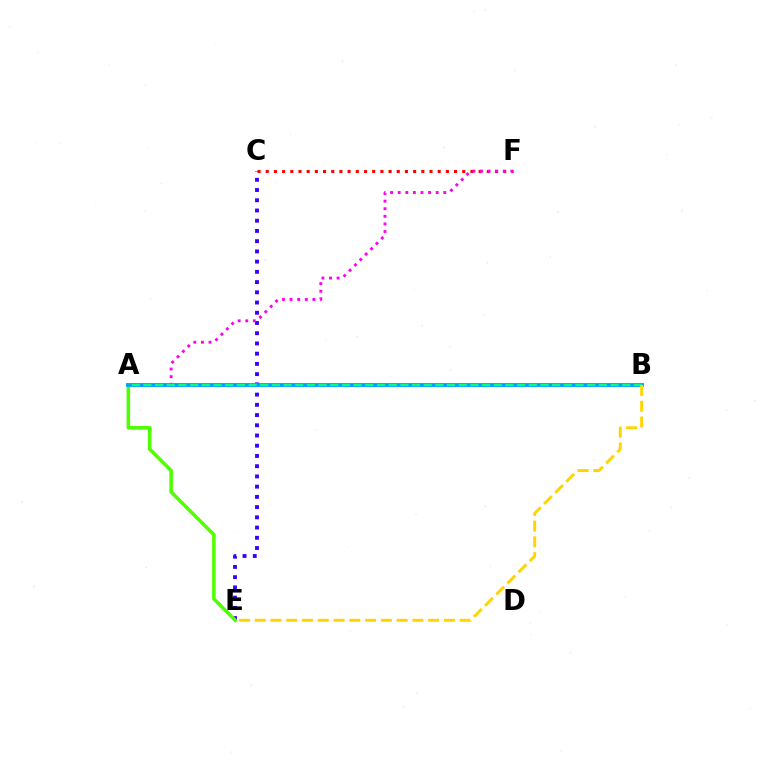{('C', 'E'): [{'color': '#3700ff', 'line_style': 'dotted', 'thickness': 2.78}], ('C', 'F'): [{'color': '#ff0000', 'line_style': 'dotted', 'thickness': 2.22}], ('A', 'E'): [{'color': '#4fff00', 'line_style': 'solid', 'thickness': 2.55}], ('A', 'F'): [{'color': '#ff00ed', 'line_style': 'dotted', 'thickness': 2.06}], ('A', 'B'): [{'color': '#009eff', 'line_style': 'solid', 'thickness': 2.75}, {'color': '#00ff86', 'line_style': 'dashed', 'thickness': 1.59}], ('B', 'E'): [{'color': '#ffd500', 'line_style': 'dashed', 'thickness': 2.14}]}